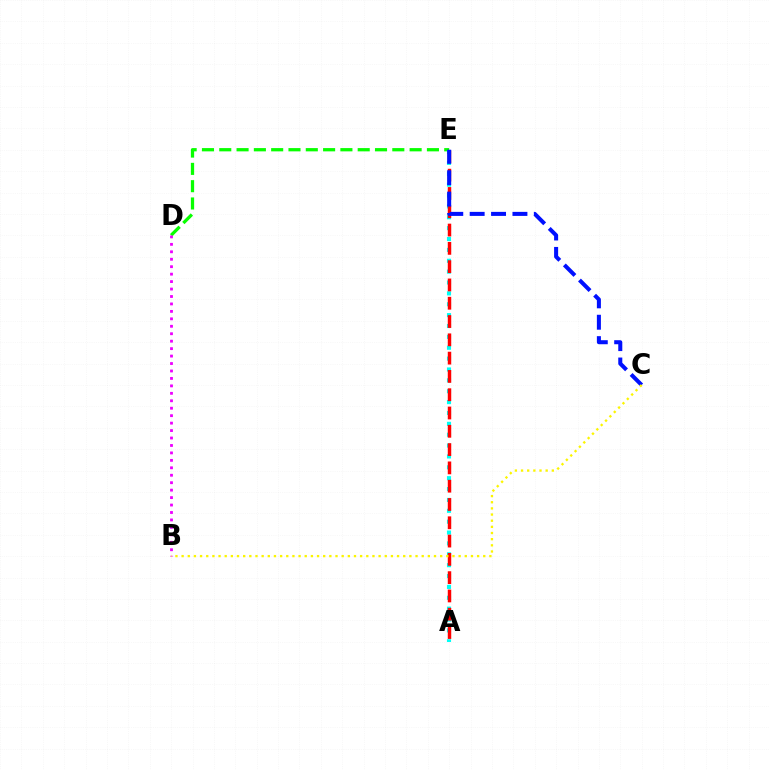{('D', 'E'): [{'color': '#08ff00', 'line_style': 'dashed', 'thickness': 2.35}], ('A', 'E'): [{'color': '#00fff6', 'line_style': 'dotted', 'thickness': 2.95}, {'color': '#ff0000', 'line_style': 'dashed', 'thickness': 2.49}], ('B', 'D'): [{'color': '#ee00ff', 'line_style': 'dotted', 'thickness': 2.02}], ('C', 'E'): [{'color': '#0010ff', 'line_style': 'dashed', 'thickness': 2.91}], ('B', 'C'): [{'color': '#fcf500', 'line_style': 'dotted', 'thickness': 1.67}]}